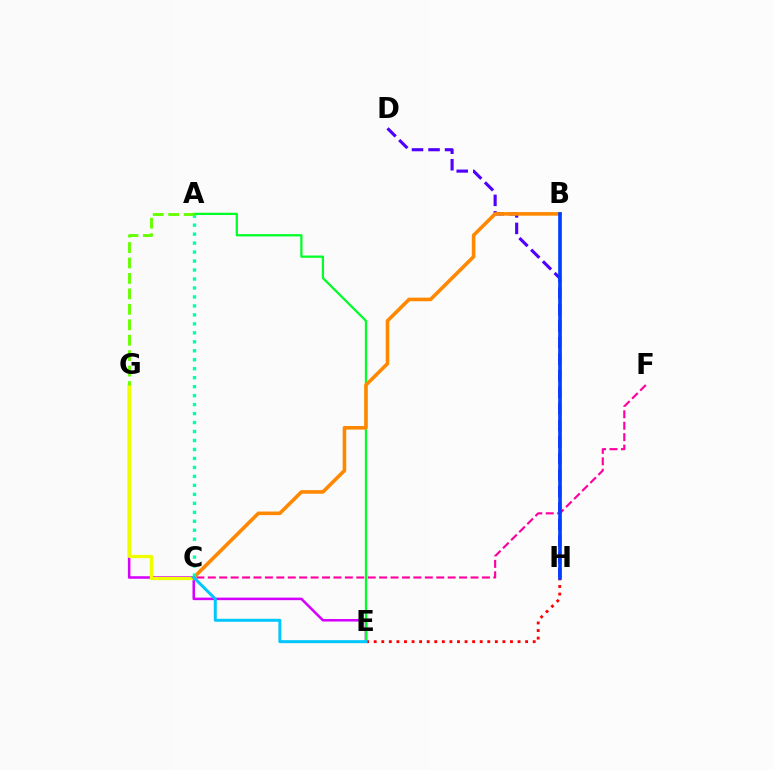{('E', 'G'): [{'color': '#d600ff', 'line_style': 'solid', 'thickness': 1.83}], ('E', 'H'): [{'color': '#ff0000', 'line_style': 'dotted', 'thickness': 2.06}], ('A', 'E'): [{'color': '#00ff27', 'line_style': 'solid', 'thickness': 1.63}], ('C', 'G'): [{'color': '#eeff00', 'line_style': 'solid', 'thickness': 2.37}], ('D', 'H'): [{'color': '#4f00ff', 'line_style': 'dashed', 'thickness': 2.25}], ('C', 'F'): [{'color': '#ff00a0', 'line_style': 'dashed', 'thickness': 1.55}], ('B', 'C'): [{'color': '#ff8800', 'line_style': 'solid', 'thickness': 2.59}], ('A', 'C'): [{'color': '#00ffaf', 'line_style': 'dotted', 'thickness': 2.44}], ('B', 'H'): [{'color': '#003fff', 'line_style': 'solid', 'thickness': 2.63}], ('A', 'G'): [{'color': '#66ff00', 'line_style': 'dashed', 'thickness': 2.1}], ('C', 'E'): [{'color': '#00c7ff', 'line_style': 'solid', 'thickness': 2.15}]}